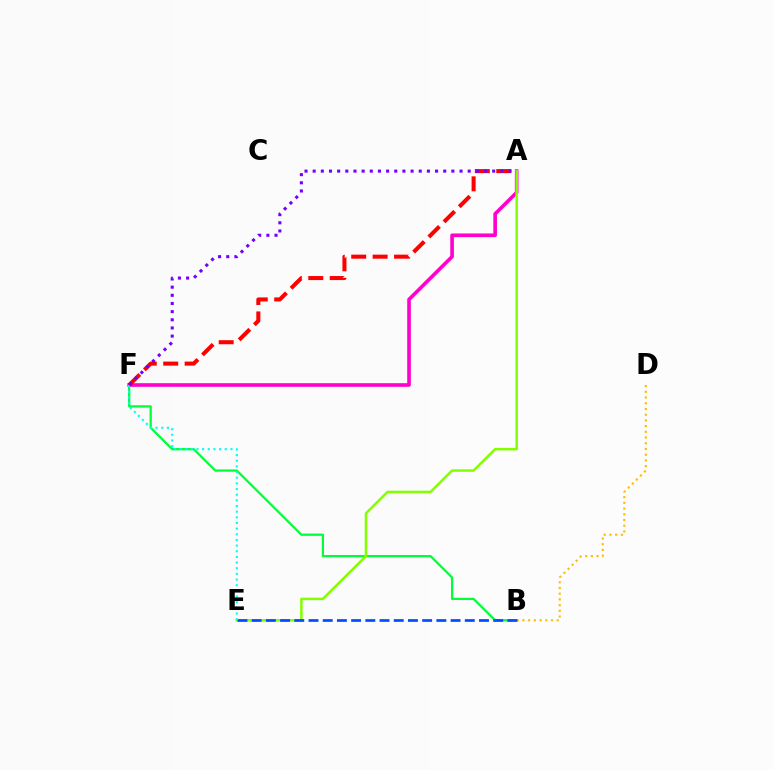{('B', 'F'): [{'color': '#00ff39', 'line_style': 'solid', 'thickness': 1.62}], ('A', 'F'): [{'color': '#ff00cf', 'line_style': 'solid', 'thickness': 2.61}, {'color': '#ff0000', 'line_style': 'dashed', 'thickness': 2.91}, {'color': '#7200ff', 'line_style': 'dotted', 'thickness': 2.22}], ('B', 'D'): [{'color': '#ffbd00', 'line_style': 'dotted', 'thickness': 1.55}], ('A', 'E'): [{'color': '#84ff00', 'line_style': 'solid', 'thickness': 1.8}], ('B', 'E'): [{'color': '#004bff', 'line_style': 'dashed', 'thickness': 1.93}], ('E', 'F'): [{'color': '#00fff6', 'line_style': 'dotted', 'thickness': 1.54}]}